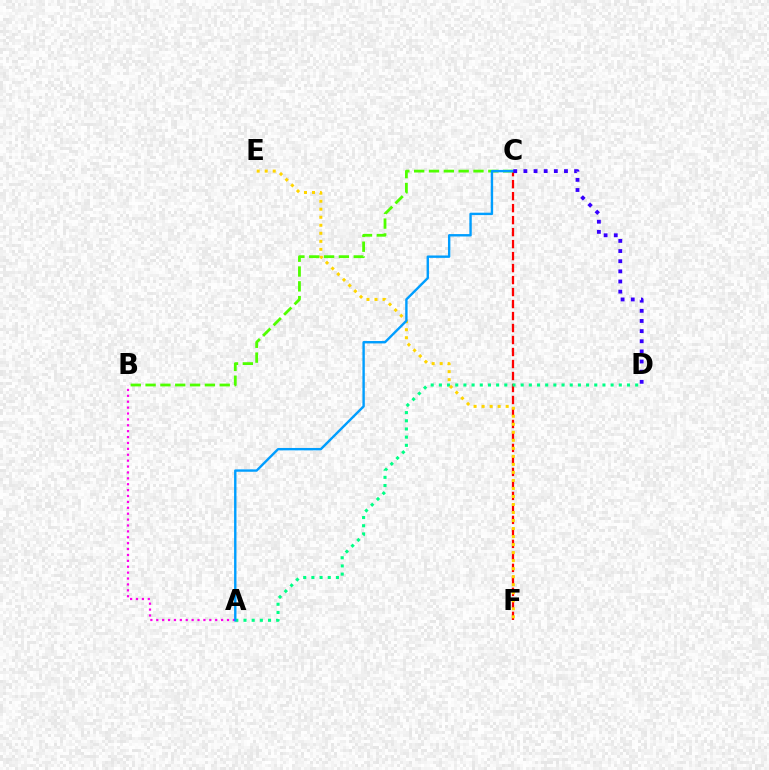{('C', 'F'): [{'color': '#ff0000', 'line_style': 'dashed', 'thickness': 1.63}], ('A', 'D'): [{'color': '#00ff86', 'line_style': 'dotted', 'thickness': 2.22}], ('E', 'F'): [{'color': '#ffd500', 'line_style': 'dotted', 'thickness': 2.18}], ('B', 'C'): [{'color': '#4fff00', 'line_style': 'dashed', 'thickness': 2.01}], ('A', 'B'): [{'color': '#ff00ed', 'line_style': 'dotted', 'thickness': 1.6}], ('A', 'C'): [{'color': '#009eff', 'line_style': 'solid', 'thickness': 1.72}], ('C', 'D'): [{'color': '#3700ff', 'line_style': 'dotted', 'thickness': 2.76}]}